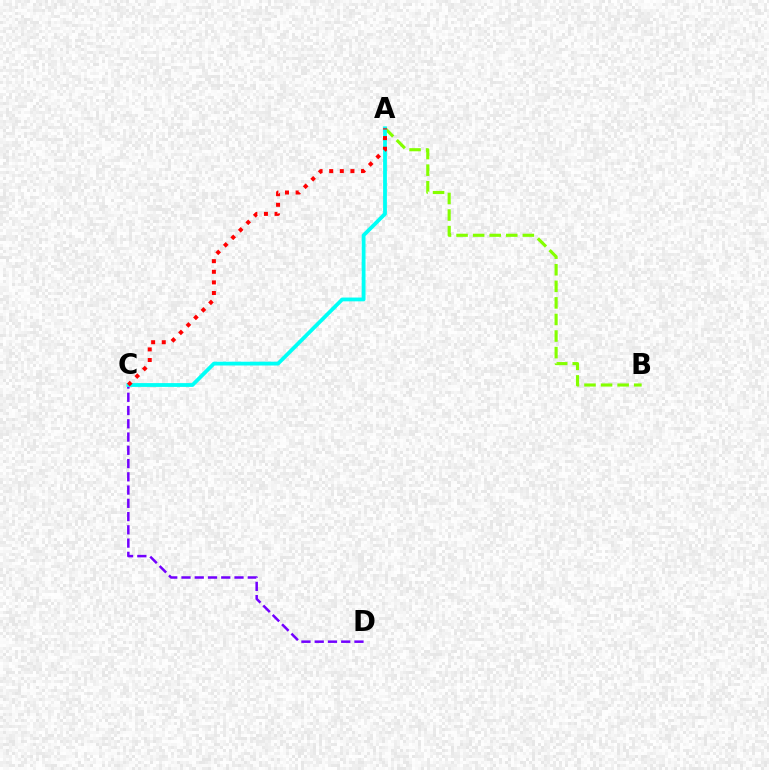{('A', 'B'): [{'color': '#84ff00', 'line_style': 'dashed', 'thickness': 2.25}], ('C', 'D'): [{'color': '#7200ff', 'line_style': 'dashed', 'thickness': 1.8}], ('A', 'C'): [{'color': '#00fff6', 'line_style': 'solid', 'thickness': 2.73}, {'color': '#ff0000', 'line_style': 'dotted', 'thickness': 2.88}]}